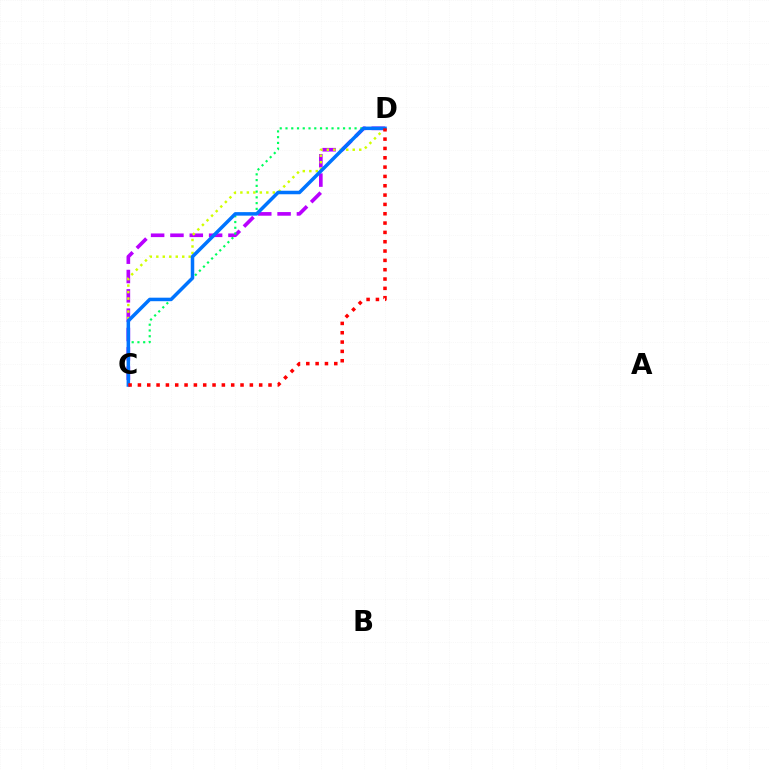{('C', 'D'): [{'color': '#b900ff', 'line_style': 'dashed', 'thickness': 2.63}, {'color': '#d1ff00', 'line_style': 'dotted', 'thickness': 1.76}, {'color': '#00ff5c', 'line_style': 'dotted', 'thickness': 1.56}, {'color': '#0074ff', 'line_style': 'solid', 'thickness': 2.53}, {'color': '#ff0000', 'line_style': 'dotted', 'thickness': 2.53}]}